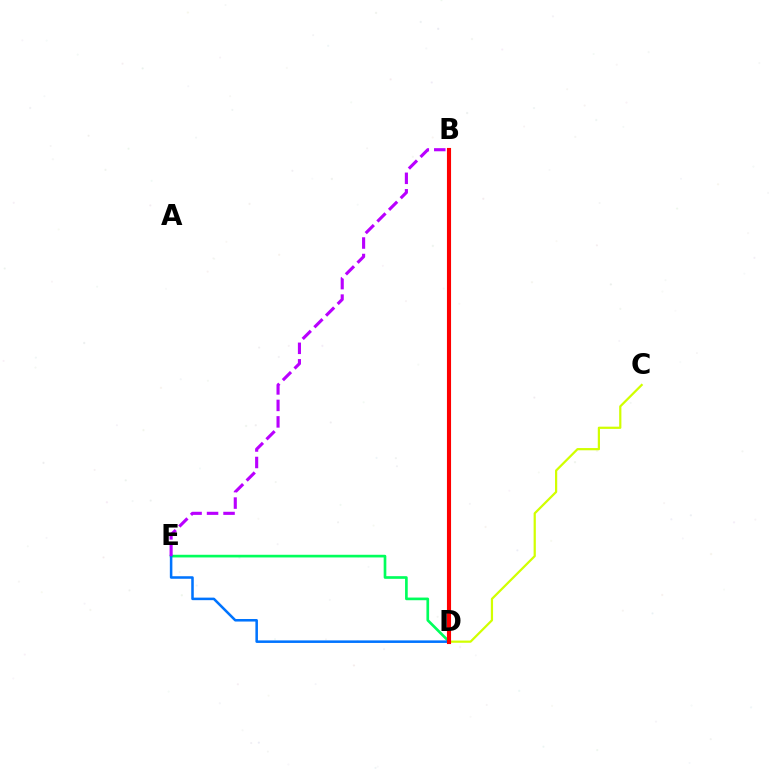{('D', 'E'): [{'color': '#00ff5c', 'line_style': 'solid', 'thickness': 1.92}, {'color': '#0074ff', 'line_style': 'solid', 'thickness': 1.83}], ('B', 'E'): [{'color': '#b900ff', 'line_style': 'dashed', 'thickness': 2.24}], ('C', 'D'): [{'color': '#d1ff00', 'line_style': 'solid', 'thickness': 1.6}], ('B', 'D'): [{'color': '#ff0000', 'line_style': 'solid', 'thickness': 2.96}]}